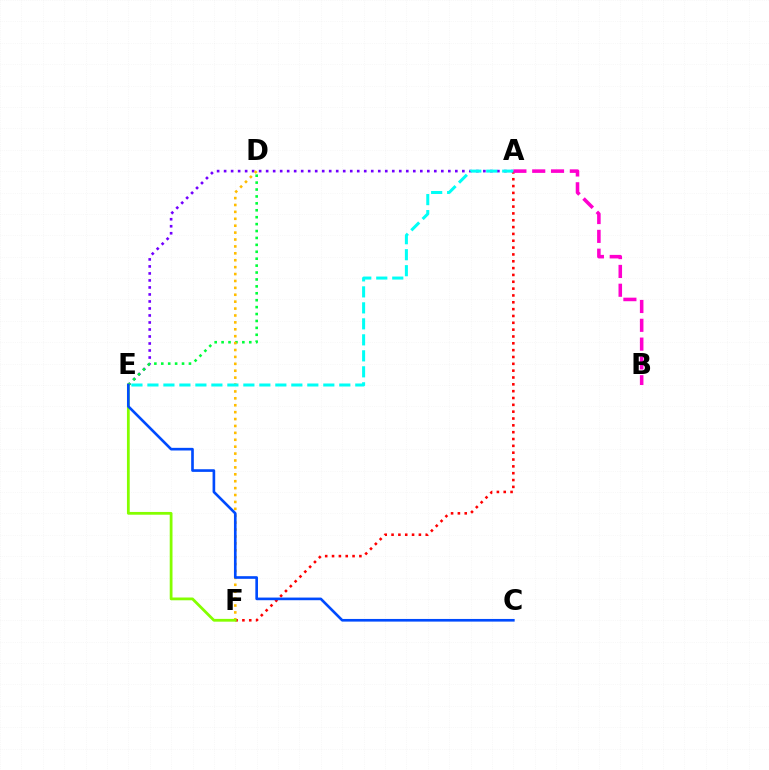{('A', 'E'): [{'color': '#7200ff', 'line_style': 'dotted', 'thickness': 1.9}, {'color': '#00fff6', 'line_style': 'dashed', 'thickness': 2.17}], ('D', 'E'): [{'color': '#00ff39', 'line_style': 'dotted', 'thickness': 1.88}], ('D', 'F'): [{'color': '#ffbd00', 'line_style': 'dotted', 'thickness': 1.88}], ('A', 'F'): [{'color': '#ff0000', 'line_style': 'dotted', 'thickness': 1.86}], ('E', 'F'): [{'color': '#84ff00', 'line_style': 'solid', 'thickness': 2.0}], ('C', 'E'): [{'color': '#004bff', 'line_style': 'solid', 'thickness': 1.91}], ('A', 'B'): [{'color': '#ff00cf', 'line_style': 'dashed', 'thickness': 2.56}]}